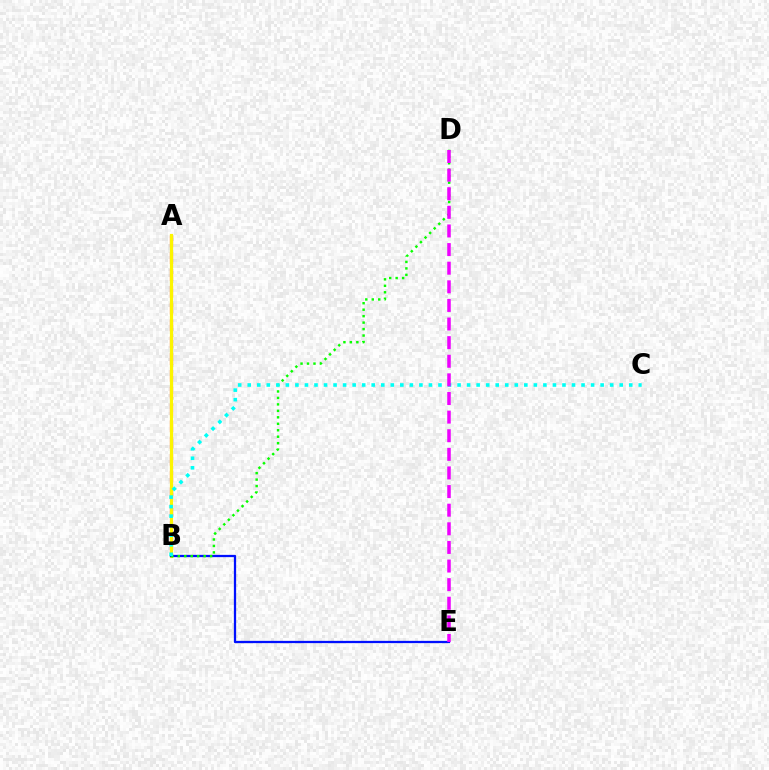{('A', 'B'): [{'color': '#ff0000', 'line_style': 'dashed', 'thickness': 2.28}, {'color': '#fcf500', 'line_style': 'solid', 'thickness': 2.29}], ('B', 'E'): [{'color': '#0010ff', 'line_style': 'solid', 'thickness': 1.63}], ('B', 'D'): [{'color': '#08ff00', 'line_style': 'dotted', 'thickness': 1.76}], ('B', 'C'): [{'color': '#00fff6', 'line_style': 'dotted', 'thickness': 2.59}], ('D', 'E'): [{'color': '#ee00ff', 'line_style': 'dashed', 'thickness': 2.53}]}